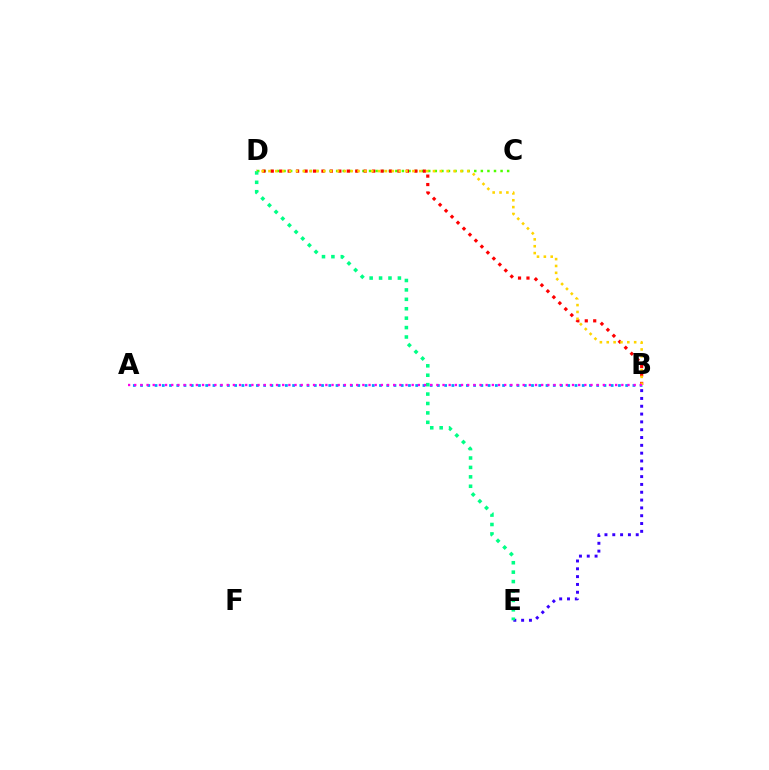{('B', 'E'): [{'color': '#3700ff', 'line_style': 'dotted', 'thickness': 2.12}], ('C', 'D'): [{'color': '#4fff00', 'line_style': 'dotted', 'thickness': 1.79}], ('B', 'D'): [{'color': '#ff0000', 'line_style': 'dotted', 'thickness': 2.29}, {'color': '#ffd500', 'line_style': 'dotted', 'thickness': 1.86}], ('A', 'B'): [{'color': '#009eff', 'line_style': 'dotted', 'thickness': 1.97}, {'color': '#ff00ed', 'line_style': 'dotted', 'thickness': 1.68}], ('D', 'E'): [{'color': '#00ff86', 'line_style': 'dotted', 'thickness': 2.56}]}